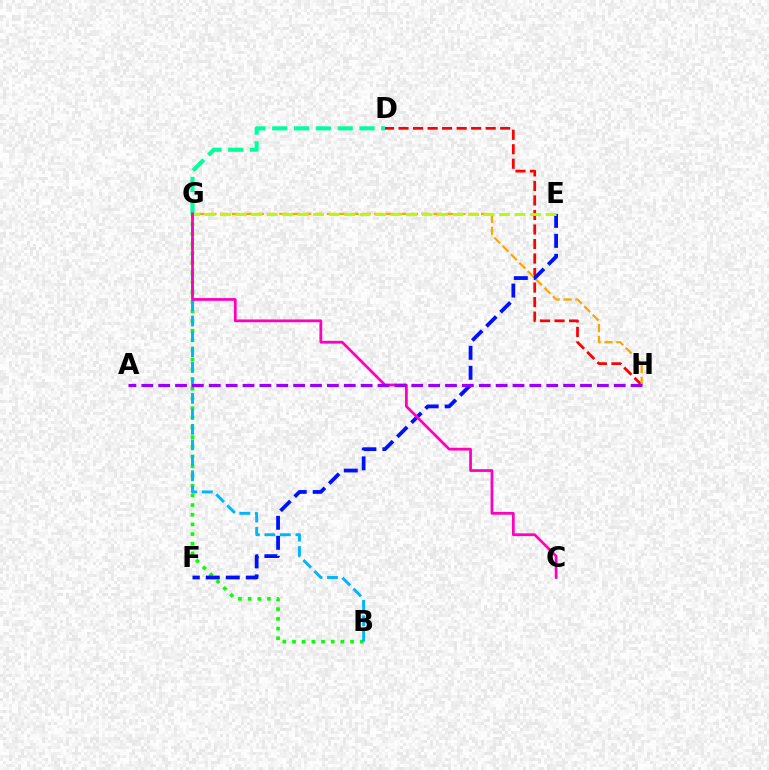{('D', 'H'): [{'color': '#ff0000', 'line_style': 'dashed', 'thickness': 1.97}], ('D', 'G'): [{'color': '#00ff9d', 'line_style': 'dashed', 'thickness': 2.96}], ('B', 'G'): [{'color': '#08ff00', 'line_style': 'dotted', 'thickness': 2.63}, {'color': '#00b5ff', 'line_style': 'dashed', 'thickness': 2.1}], ('G', 'H'): [{'color': '#ffa500', 'line_style': 'dashed', 'thickness': 1.61}], ('E', 'F'): [{'color': '#0010ff', 'line_style': 'dashed', 'thickness': 2.72}], ('E', 'G'): [{'color': '#b3ff00', 'line_style': 'dashed', 'thickness': 2.11}], ('C', 'G'): [{'color': '#ff00bd', 'line_style': 'solid', 'thickness': 1.98}], ('A', 'H'): [{'color': '#9b00ff', 'line_style': 'dashed', 'thickness': 2.29}]}